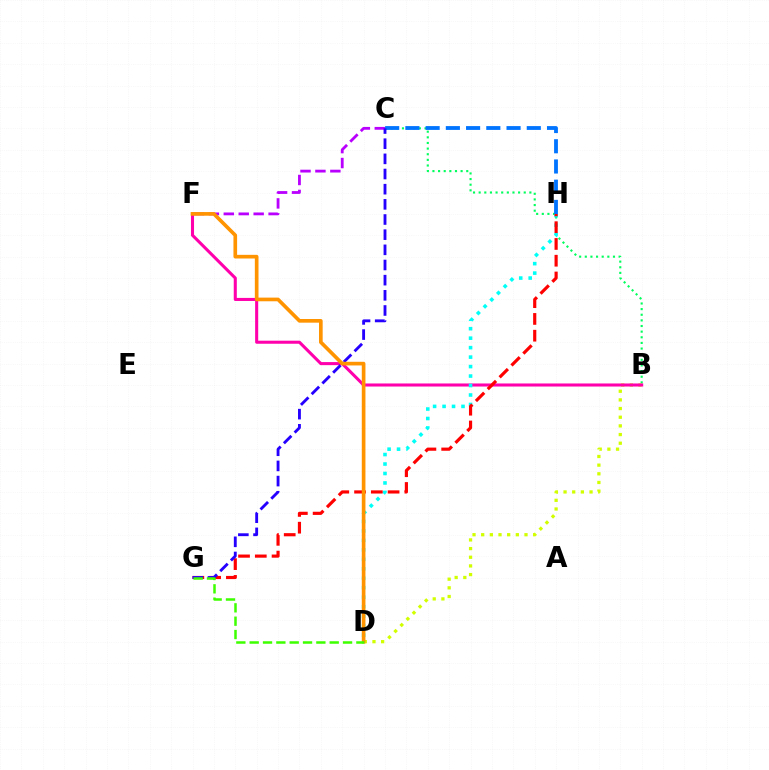{('B', 'C'): [{'color': '#00ff5c', 'line_style': 'dotted', 'thickness': 1.53}], ('B', 'D'): [{'color': '#d1ff00', 'line_style': 'dotted', 'thickness': 2.35}], ('C', 'F'): [{'color': '#b900ff', 'line_style': 'dashed', 'thickness': 2.03}], ('B', 'F'): [{'color': '#ff00ac', 'line_style': 'solid', 'thickness': 2.21}], ('D', 'H'): [{'color': '#00fff6', 'line_style': 'dotted', 'thickness': 2.57}], ('G', 'H'): [{'color': '#ff0000', 'line_style': 'dashed', 'thickness': 2.28}], ('C', 'H'): [{'color': '#0074ff', 'line_style': 'dashed', 'thickness': 2.75}], ('C', 'G'): [{'color': '#2500ff', 'line_style': 'dashed', 'thickness': 2.06}], ('D', 'F'): [{'color': '#ff9400', 'line_style': 'solid', 'thickness': 2.63}], ('D', 'G'): [{'color': '#3dff00', 'line_style': 'dashed', 'thickness': 1.81}]}